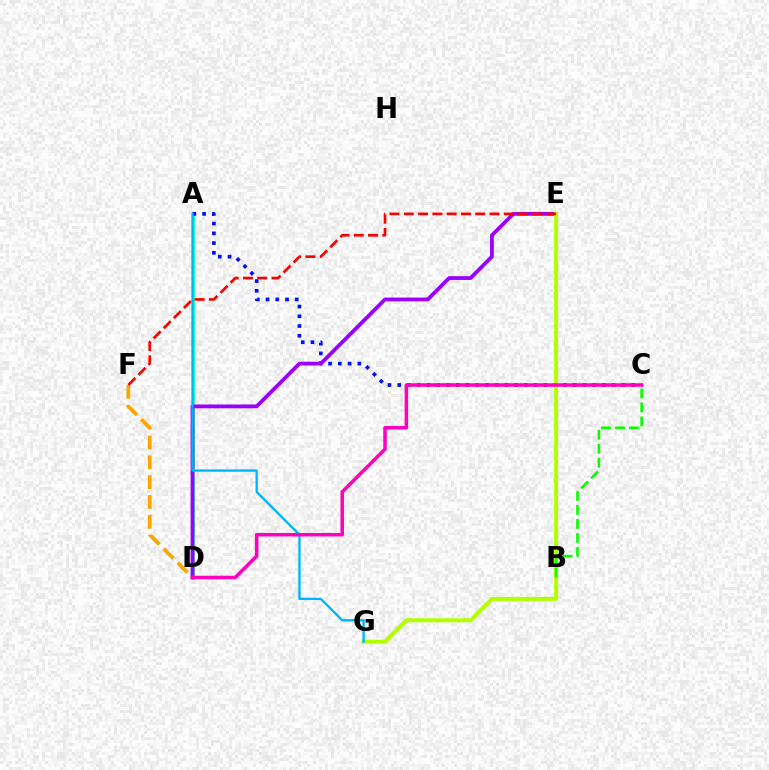{('A', 'D'): [{'color': '#00ff9d', 'line_style': 'solid', 'thickness': 1.89}], ('A', 'C'): [{'color': '#0010ff', 'line_style': 'dotted', 'thickness': 2.65}], ('D', 'E'): [{'color': '#9b00ff', 'line_style': 'solid', 'thickness': 2.73}], ('D', 'F'): [{'color': '#ffa500', 'line_style': 'dashed', 'thickness': 2.69}], ('E', 'G'): [{'color': '#b3ff00', 'line_style': 'solid', 'thickness': 2.9}], ('E', 'F'): [{'color': '#ff0000', 'line_style': 'dashed', 'thickness': 1.94}], ('A', 'G'): [{'color': '#00b5ff', 'line_style': 'solid', 'thickness': 1.67}], ('B', 'C'): [{'color': '#08ff00', 'line_style': 'dashed', 'thickness': 1.9}], ('C', 'D'): [{'color': '#ff00bd', 'line_style': 'solid', 'thickness': 2.53}]}